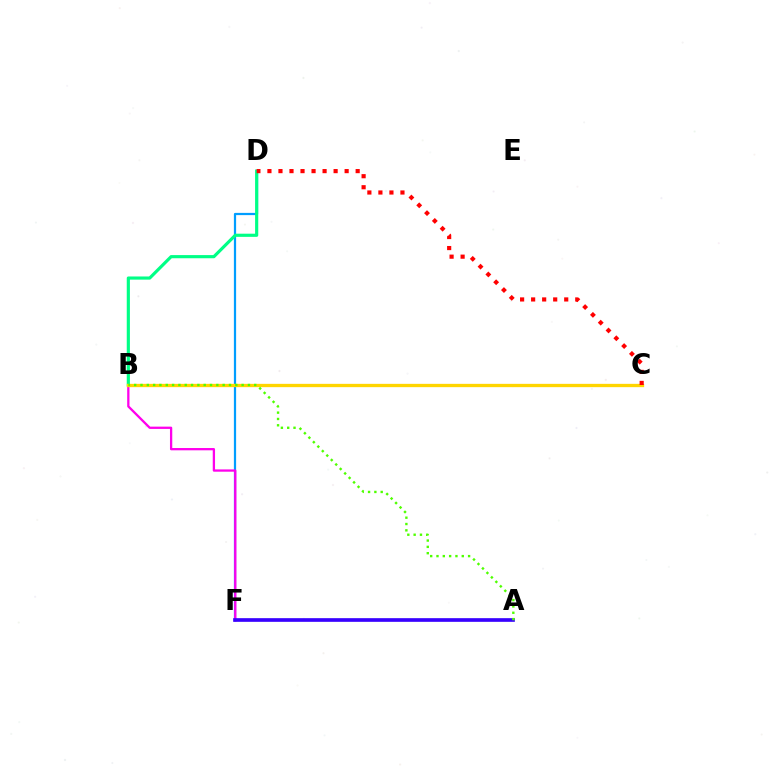{('D', 'F'): [{'color': '#009eff', 'line_style': 'solid', 'thickness': 1.6}], ('B', 'F'): [{'color': '#ff00ed', 'line_style': 'solid', 'thickness': 1.65}], ('B', 'D'): [{'color': '#00ff86', 'line_style': 'solid', 'thickness': 2.28}], ('B', 'C'): [{'color': '#ffd500', 'line_style': 'solid', 'thickness': 2.39}], ('A', 'F'): [{'color': '#3700ff', 'line_style': 'solid', 'thickness': 2.64}], ('A', 'B'): [{'color': '#4fff00', 'line_style': 'dotted', 'thickness': 1.72}], ('C', 'D'): [{'color': '#ff0000', 'line_style': 'dotted', 'thickness': 3.0}]}